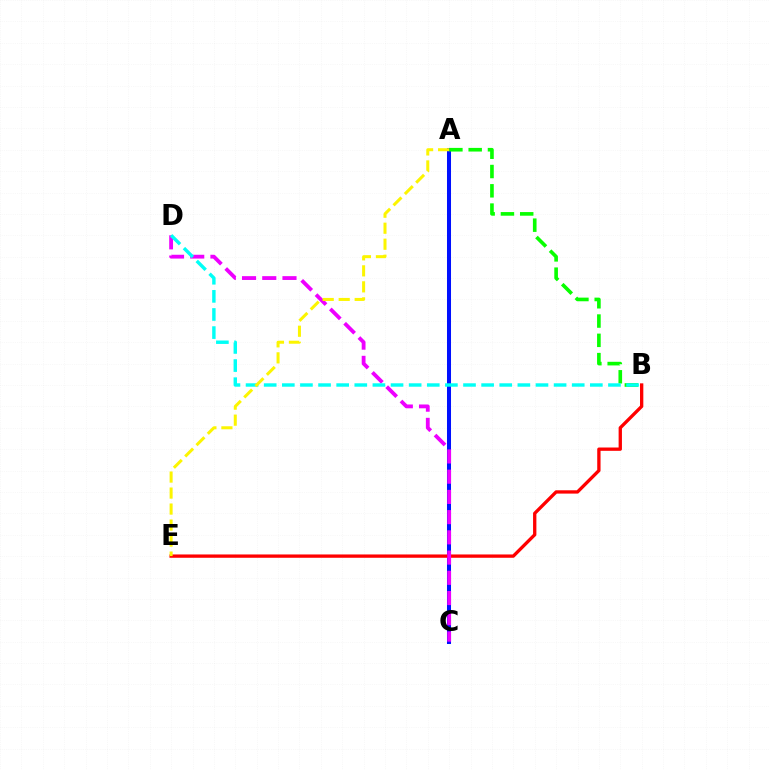{('A', 'C'): [{'color': '#0010ff', 'line_style': 'solid', 'thickness': 2.9}], ('B', 'E'): [{'color': '#ff0000', 'line_style': 'solid', 'thickness': 2.39}], ('C', 'D'): [{'color': '#ee00ff', 'line_style': 'dashed', 'thickness': 2.75}], ('A', 'B'): [{'color': '#08ff00', 'line_style': 'dashed', 'thickness': 2.62}], ('B', 'D'): [{'color': '#00fff6', 'line_style': 'dashed', 'thickness': 2.46}], ('A', 'E'): [{'color': '#fcf500', 'line_style': 'dashed', 'thickness': 2.17}]}